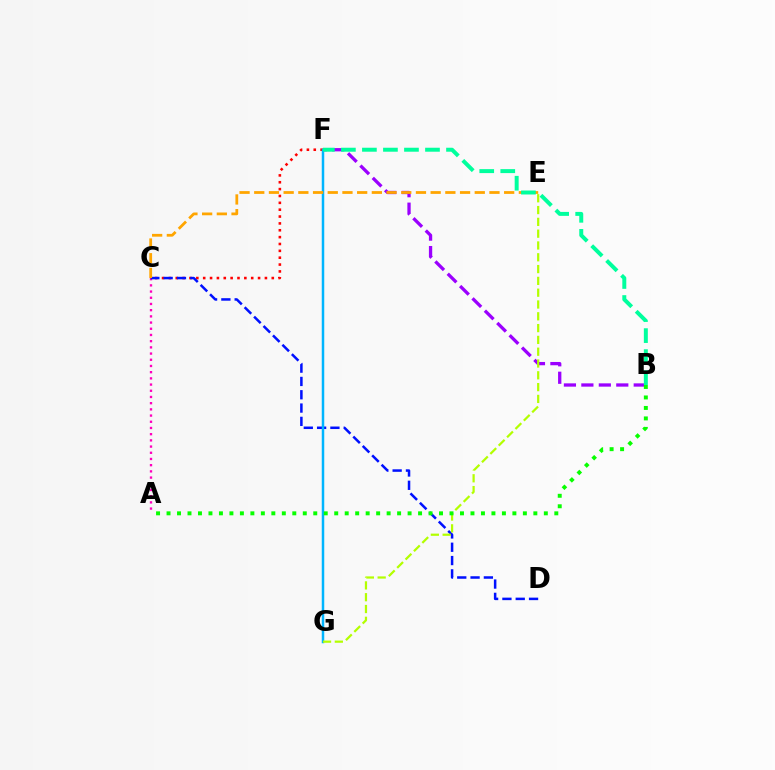{('C', 'F'): [{'color': '#ff0000', 'line_style': 'dotted', 'thickness': 1.86}], ('B', 'F'): [{'color': '#9b00ff', 'line_style': 'dashed', 'thickness': 2.37}, {'color': '#00ff9d', 'line_style': 'dashed', 'thickness': 2.86}], ('A', 'C'): [{'color': '#ff00bd', 'line_style': 'dotted', 'thickness': 1.68}], ('C', 'D'): [{'color': '#0010ff', 'line_style': 'dashed', 'thickness': 1.81}], ('F', 'G'): [{'color': '#00b5ff', 'line_style': 'solid', 'thickness': 1.8}], ('C', 'E'): [{'color': '#ffa500', 'line_style': 'dashed', 'thickness': 2.0}], ('E', 'G'): [{'color': '#b3ff00', 'line_style': 'dashed', 'thickness': 1.6}], ('A', 'B'): [{'color': '#08ff00', 'line_style': 'dotted', 'thickness': 2.85}]}